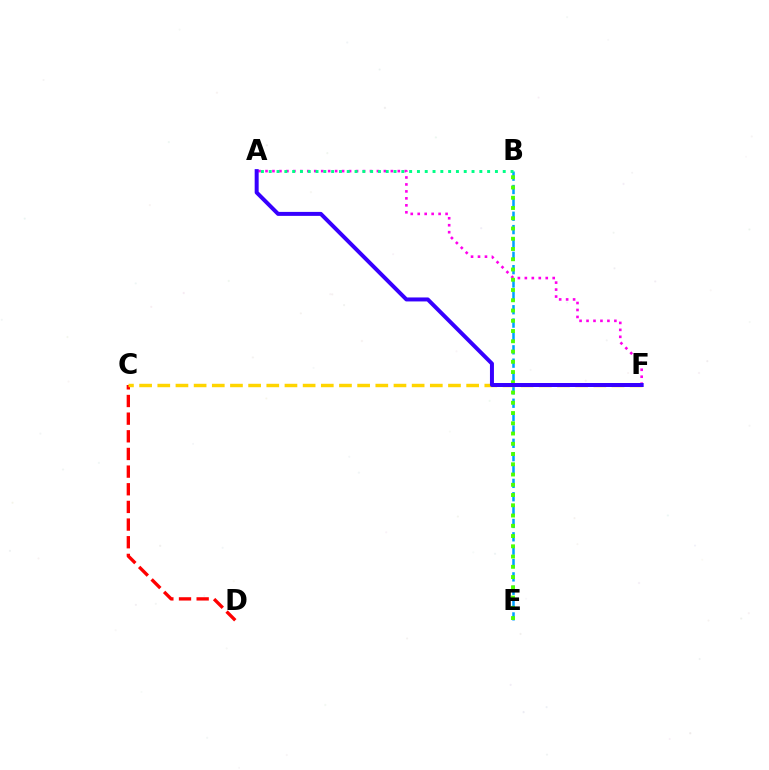{('C', 'D'): [{'color': '#ff0000', 'line_style': 'dashed', 'thickness': 2.4}], ('B', 'E'): [{'color': '#009eff', 'line_style': 'dashed', 'thickness': 1.81}, {'color': '#4fff00', 'line_style': 'dotted', 'thickness': 2.79}], ('A', 'F'): [{'color': '#ff00ed', 'line_style': 'dotted', 'thickness': 1.89}, {'color': '#3700ff', 'line_style': 'solid', 'thickness': 2.87}], ('C', 'F'): [{'color': '#ffd500', 'line_style': 'dashed', 'thickness': 2.47}], ('A', 'B'): [{'color': '#00ff86', 'line_style': 'dotted', 'thickness': 2.12}]}